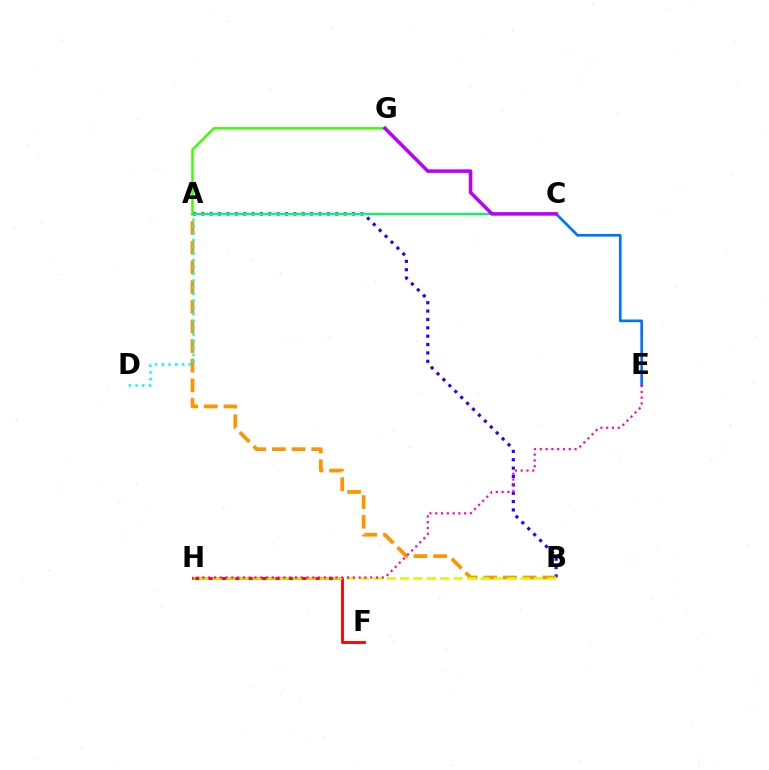{('F', 'H'): [{'color': '#ff0000', 'line_style': 'solid', 'thickness': 2.06}], ('A', 'B'): [{'color': '#2500ff', 'line_style': 'dotted', 'thickness': 2.27}, {'color': '#ff9400', 'line_style': 'dashed', 'thickness': 2.67}], ('C', 'E'): [{'color': '#0074ff', 'line_style': 'solid', 'thickness': 1.93}], ('B', 'H'): [{'color': '#d1ff00', 'line_style': 'dashed', 'thickness': 1.82}], ('A', 'G'): [{'color': '#3dff00', 'line_style': 'solid', 'thickness': 1.81}], ('A', 'D'): [{'color': '#00fff6', 'line_style': 'dotted', 'thickness': 1.83}], ('A', 'C'): [{'color': '#00ff5c', 'line_style': 'solid', 'thickness': 1.57}], ('E', 'H'): [{'color': '#ff00ac', 'line_style': 'dotted', 'thickness': 1.57}], ('C', 'G'): [{'color': '#b900ff', 'line_style': 'solid', 'thickness': 2.55}]}